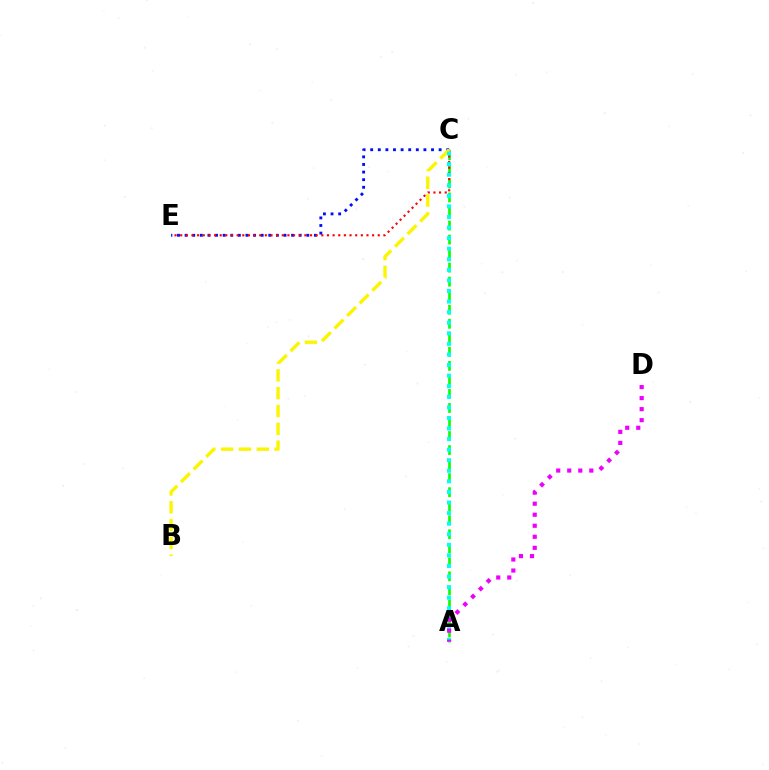{('C', 'E'): [{'color': '#0010ff', 'line_style': 'dotted', 'thickness': 2.07}, {'color': '#ff0000', 'line_style': 'dotted', 'thickness': 1.53}], ('A', 'C'): [{'color': '#08ff00', 'line_style': 'dashed', 'thickness': 1.91}, {'color': '#00fff6', 'line_style': 'dotted', 'thickness': 2.87}], ('B', 'C'): [{'color': '#fcf500', 'line_style': 'dashed', 'thickness': 2.42}], ('A', 'D'): [{'color': '#ee00ff', 'line_style': 'dotted', 'thickness': 3.0}]}